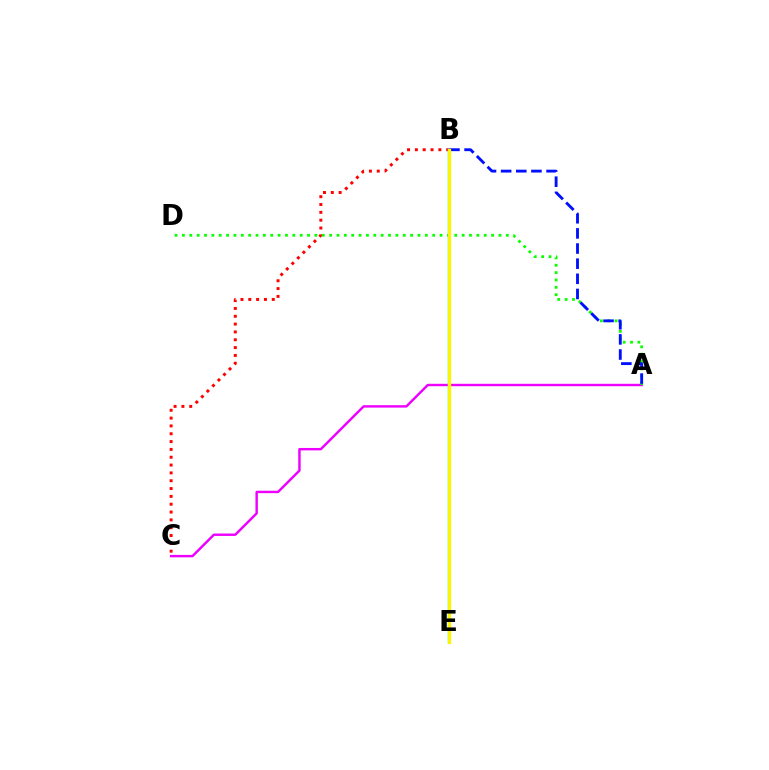{('B', 'C'): [{'color': '#ff0000', 'line_style': 'dotted', 'thickness': 2.13}], ('A', 'C'): [{'color': '#ee00ff', 'line_style': 'solid', 'thickness': 1.75}], ('A', 'D'): [{'color': '#08ff00', 'line_style': 'dotted', 'thickness': 2.0}], ('A', 'B'): [{'color': '#0010ff', 'line_style': 'dashed', 'thickness': 2.06}], ('B', 'E'): [{'color': '#00fff6', 'line_style': 'solid', 'thickness': 1.78}, {'color': '#fcf500', 'line_style': 'solid', 'thickness': 2.35}]}